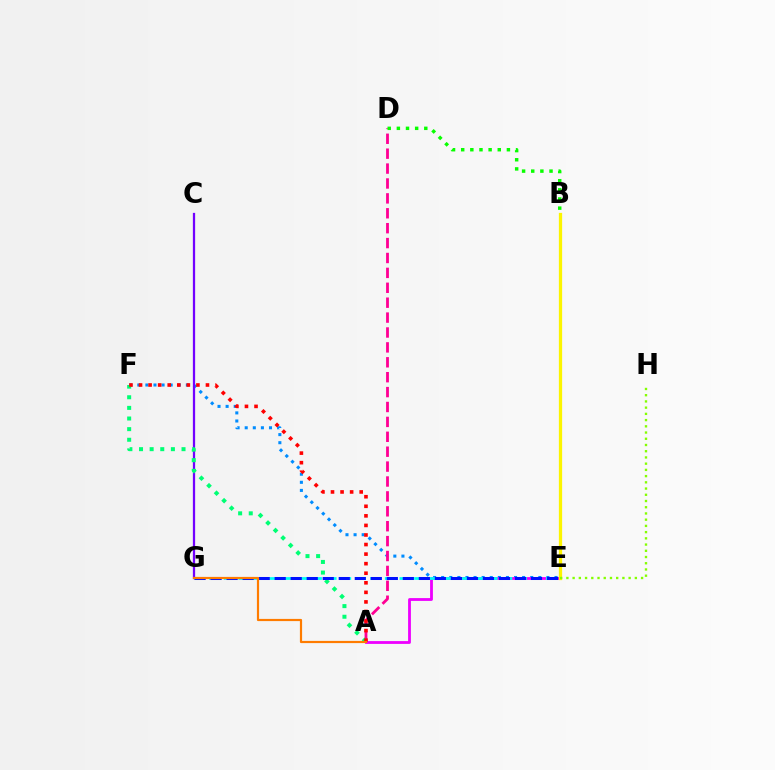{('E', 'F'): [{'color': '#008cff', 'line_style': 'dotted', 'thickness': 2.2}], ('A', 'E'): [{'color': '#ee00ff', 'line_style': 'solid', 'thickness': 2.02}], ('A', 'D'): [{'color': '#ff0094', 'line_style': 'dashed', 'thickness': 2.02}], ('B', 'E'): [{'color': '#fcf500', 'line_style': 'solid', 'thickness': 2.35}], ('C', 'G'): [{'color': '#7200ff', 'line_style': 'solid', 'thickness': 1.62}], ('E', 'H'): [{'color': '#84ff00', 'line_style': 'dotted', 'thickness': 1.69}], ('A', 'F'): [{'color': '#00ff74', 'line_style': 'dotted', 'thickness': 2.89}, {'color': '#ff0000', 'line_style': 'dotted', 'thickness': 2.6}], ('E', 'G'): [{'color': '#00fff6', 'line_style': 'dashed', 'thickness': 1.99}, {'color': '#0010ff', 'line_style': 'dashed', 'thickness': 2.18}], ('B', 'D'): [{'color': '#08ff00', 'line_style': 'dotted', 'thickness': 2.48}], ('A', 'G'): [{'color': '#ff7c00', 'line_style': 'solid', 'thickness': 1.58}]}